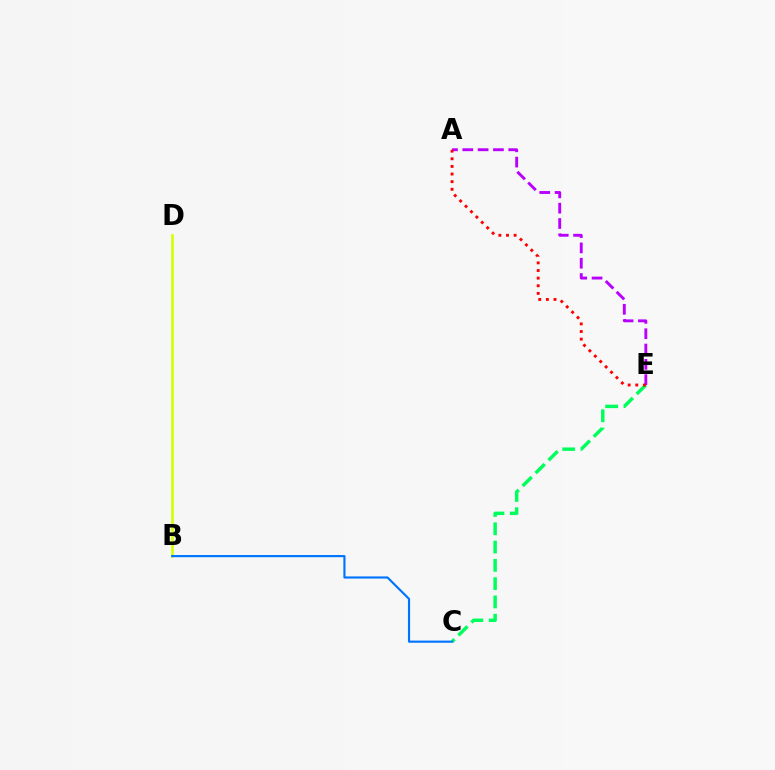{('C', 'E'): [{'color': '#00ff5c', 'line_style': 'dashed', 'thickness': 2.48}], ('B', 'D'): [{'color': '#d1ff00', 'line_style': 'solid', 'thickness': 1.87}], ('A', 'E'): [{'color': '#b900ff', 'line_style': 'dashed', 'thickness': 2.08}, {'color': '#ff0000', 'line_style': 'dotted', 'thickness': 2.07}], ('B', 'C'): [{'color': '#0074ff', 'line_style': 'solid', 'thickness': 1.55}]}